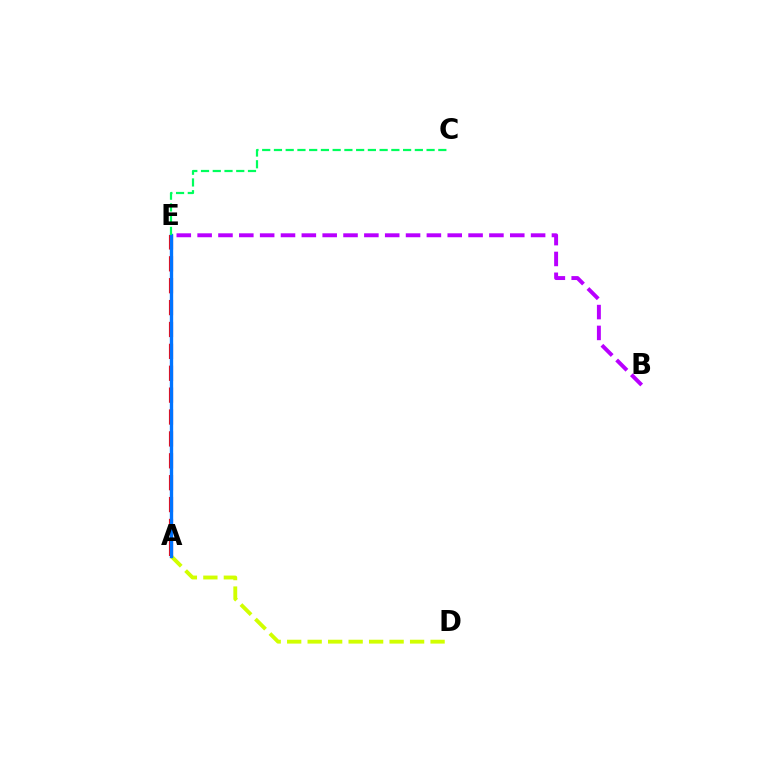{('A', 'E'): [{'color': '#ff0000', 'line_style': 'dashed', 'thickness': 2.97}, {'color': '#0074ff', 'line_style': 'solid', 'thickness': 2.42}], ('A', 'D'): [{'color': '#d1ff00', 'line_style': 'dashed', 'thickness': 2.78}], ('B', 'E'): [{'color': '#b900ff', 'line_style': 'dashed', 'thickness': 2.83}], ('C', 'E'): [{'color': '#00ff5c', 'line_style': 'dashed', 'thickness': 1.6}]}